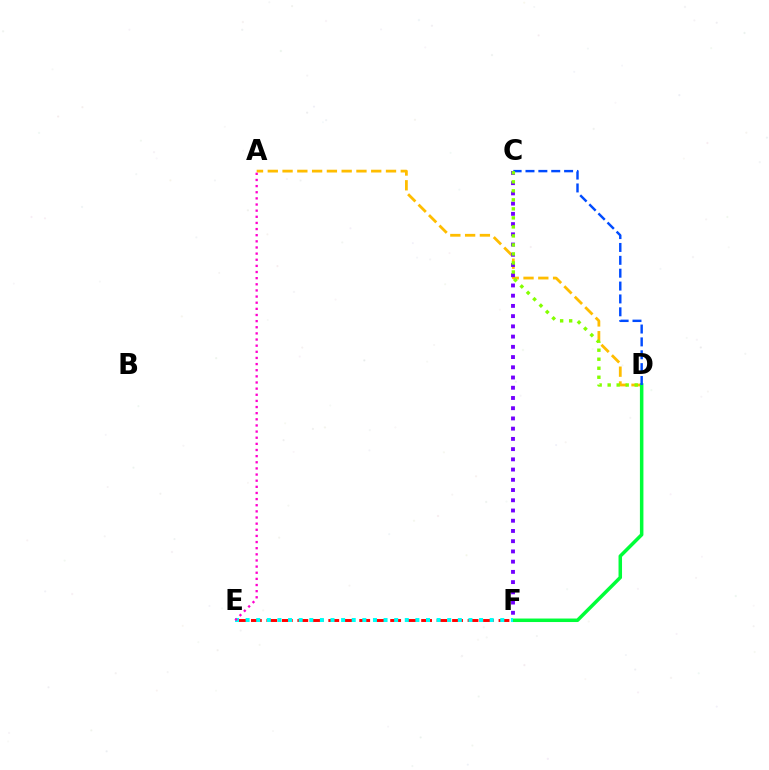{('A', 'D'): [{'color': '#ffbd00', 'line_style': 'dashed', 'thickness': 2.01}], ('C', 'F'): [{'color': '#7200ff', 'line_style': 'dotted', 'thickness': 2.78}], ('E', 'F'): [{'color': '#ff0000', 'line_style': 'dashed', 'thickness': 2.1}, {'color': '#00fff6', 'line_style': 'dotted', 'thickness': 2.88}], ('D', 'F'): [{'color': '#00ff39', 'line_style': 'solid', 'thickness': 2.53}], ('C', 'D'): [{'color': '#004bff', 'line_style': 'dashed', 'thickness': 1.75}, {'color': '#84ff00', 'line_style': 'dotted', 'thickness': 2.45}], ('A', 'E'): [{'color': '#ff00cf', 'line_style': 'dotted', 'thickness': 1.67}]}